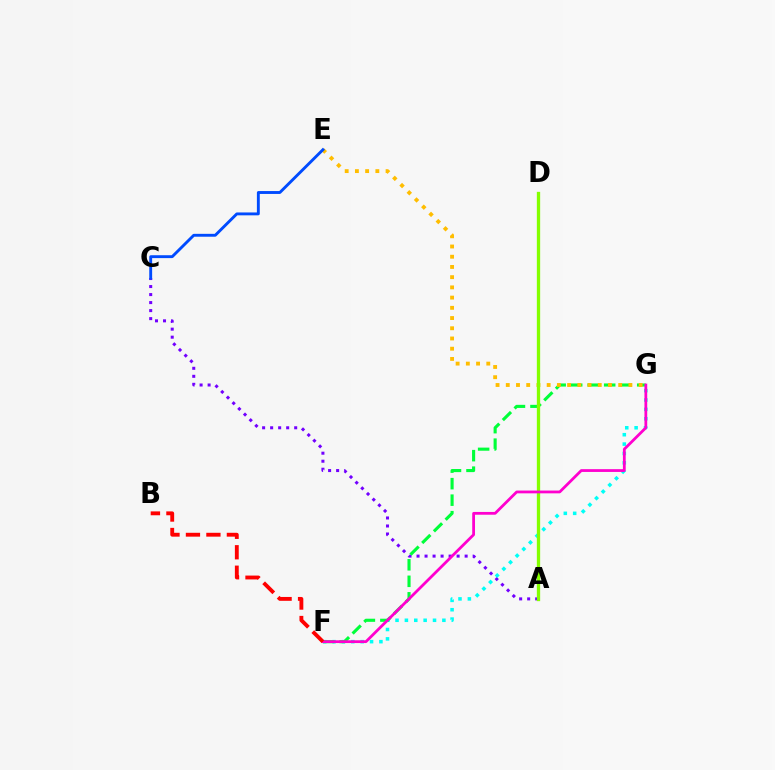{('A', 'C'): [{'color': '#7200ff', 'line_style': 'dotted', 'thickness': 2.18}], ('F', 'G'): [{'color': '#00fff6', 'line_style': 'dotted', 'thickness': 2.55}, {'color': '#00ff39', 'line_style': 'dashed', 'thickness': 2.24}, {'color': '#ff00cf', 'line_style': 'solid', 'thickness': 2.0}], ('E', 'G'): [{'color': '#ffbd00', 'line_style': 'dotted', 'thickness': 2.78}], ('C', 'E'): [{'color': '#004bff', 'line_style': 'solid', 'thickness': 2.08}], ('A', 'D'): [{'color': '#84ff00', 'line_style': 'solid', 'thickness': 2.38}], ('B', 'F'): [{'color': '#ff0000', 'line_style': 'dashed', 'thickness': 2.78}]}